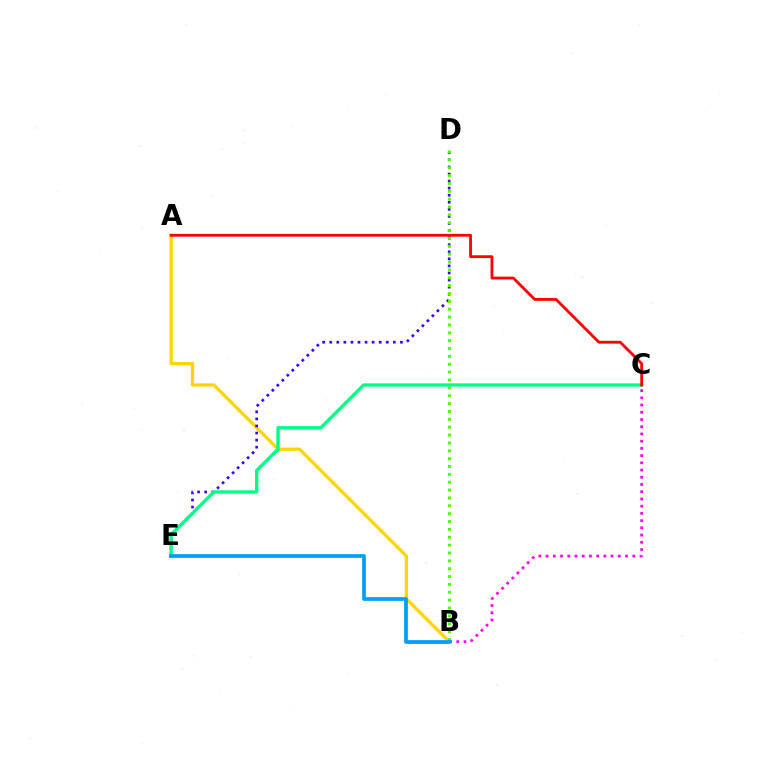{('A', 'B'): [{'color': '#ffd500', 'line_style': 'solid', 'thickness': 2.34}], ('D', 'E'): [{'color': '#3700ff', 'line_style': 'dotted', 'thickness': 1.92}], ('B', 'D'): [{'color': '#4fff00', 'line_style': 'dotted', 'thickness': 2.14}], ('B', 'C'): [{'color': '#ff00ed', 'line_style': 'dotted', 'thickness': 1.96}], ('C', 'E'): [{'color': '#00ff86', 'line_style': 'solid', 'thickness': 2.42}], ('A', 'C'): [{'color': '#ff0000', 'line_style': 'solid', 'thickness': 2.02}], ('B', 'E'): [{'color': '#009eff', 'line_style': 'solid', 'thickness': 2.68}]}